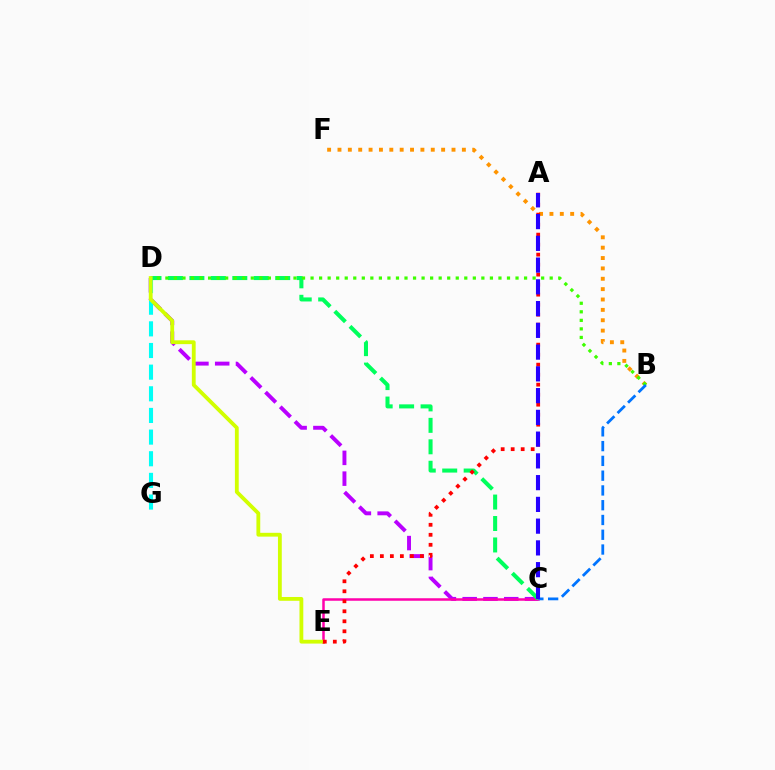{('C', 'D'): [{'color': '#b900ff', 'line_style': 'dashed', 'thickness': 2.82}, {'color': '#00ff5c', 'line_style': 'dashed', 'thickness': 2.91}], ('D', 'G'): [{'color': '#00fff6', 'line_style': 'dashed', 'thickness': 2.94}], ('C', 'E'): [{'color': '#ff00ac', 'line_style': 'solid', 'thickness': 1.8}], ('B', 'F'): [{'color': '#ff9400', 'line_style': 'dotted', 'thickness': 2.82}], ('B', 'D'): [{'color': '#3dff00', 'line_style': 'dotted', 'thickness': 2.32}], ('B', 'C'): [{'color': '#0074ff', 'line_style': 'dashed', 'thickness': 2.01}], ('D', 'E'): [{'color': '#d1ff00', 'line_style': 'solid', 'thickness': 2.75}], ('A', 'E'): [{'color': '#ff0000', 'line_style': 'dotted', 'thickness': 2.72}], ('A', 'C'): [{'color': '#2500ff', 'line_style': 'dashed', 'thickness': 2.96}]}